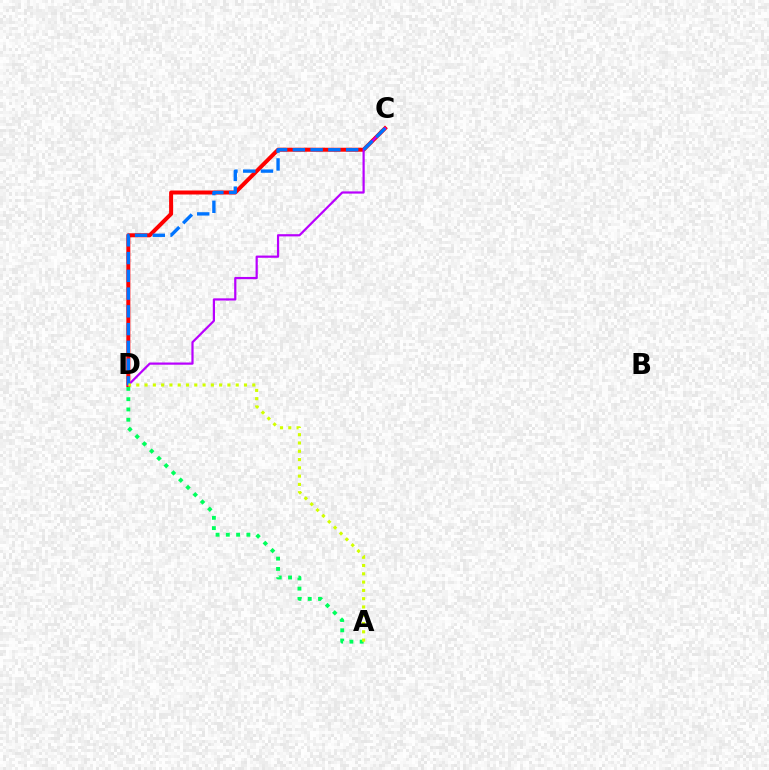{('C', 'D'): [{'color': '#ff0000', 'line_style': 'solid', 'thickness': 2.88}, {'color': '#b900ff', 'line_style': 'solid', 'thickness': 1.59}, {'color': '#0074ff', 'line_style': 'dashed', 'thickness': 2.41}], ('A', 'D'): [{'color': '#00ff5c', 'line_style': 'dotted', 'thickness': 2.79}, {'color': '#d1ff00', 'line_style': 'dotted', 'thickness': 2.25}]}